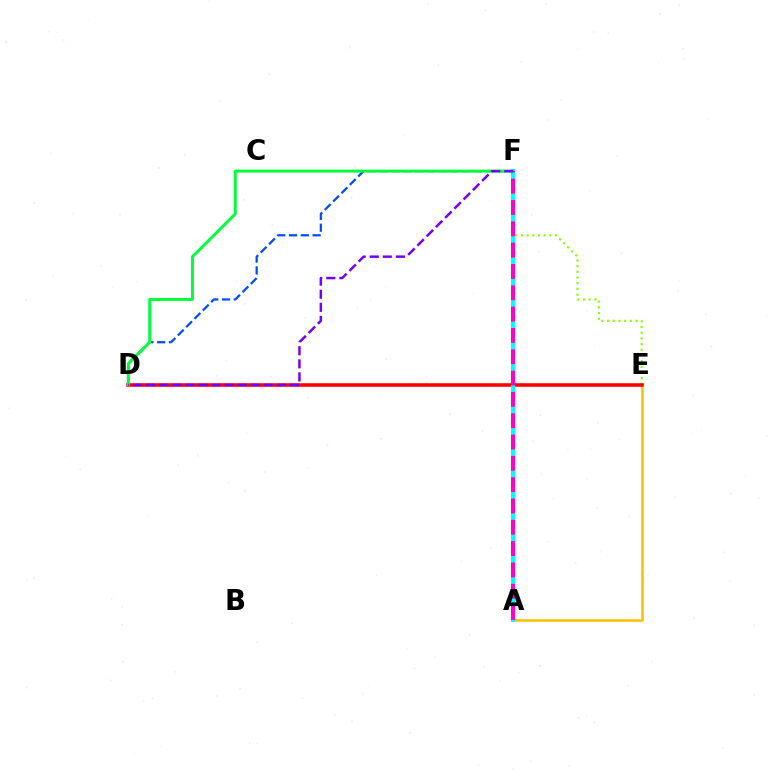{('E', 'F'): [{'color': '#84ff00', 'line_style': 'dotted', 'thickness': 1.54}], ('A', 'E'): [{'color': '#ffbd00', 'line_style': 'solid', 'thickness': 1.82}], ('D', 'F'): [{'color': '#004bff', 'line_style': 'dashed', 'thickness': 1.6}, {'color': '#00ff39', 'line_style': 'solid', 'thickness': 2.12}, {'color': '#7200ff', 'line_style': 'dashed', 'thickness': 1.78}], ('D', 'E'): [{'color': '#ff0000', 'line_style': 'solid', 'thickness': 2.55}], ('A', 'F'): [{'color': '#00fff6', 'line_style': 'solid', 'thickness': 2.91}, {'color': '#ff00cf', 'line_style': 'dashed', 'thickness': 2.9}]}